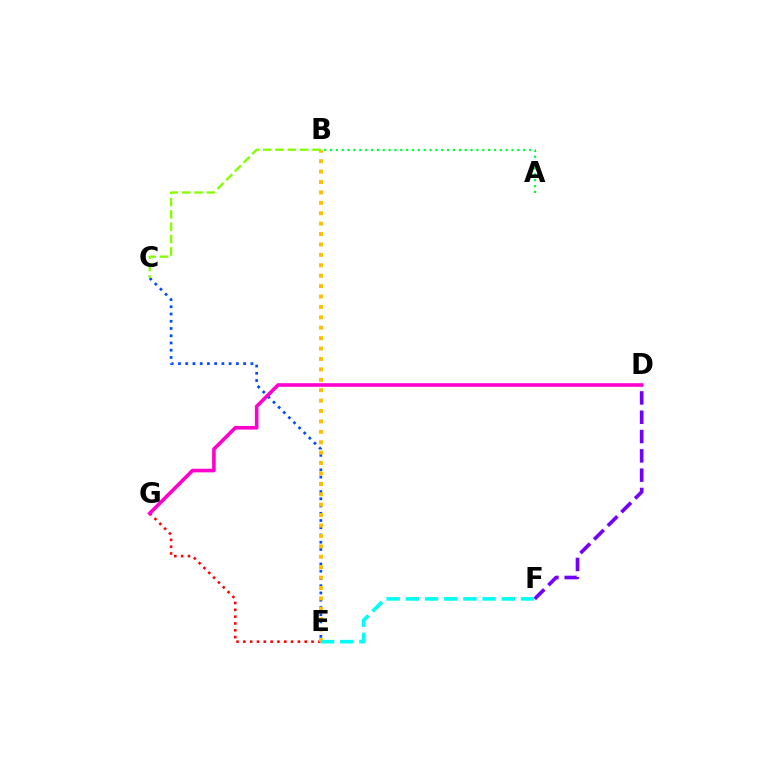{('C', 'E'): [{'color': '#004bff', 'line_style': 'dotted', 'thickness': 1.97}], ('E', 'G'): [{'color': '#ff0000', 'line_style': 'dotted', 'thickness': 1.85}], ('B', 'E'): [{'color': '#ffbd00', 'line_style': 'dotted', 'thickness': 2.83}], ('D', 'F'): [{'color': '#7200ff', 'line_style': 'dashed', 'thickness': 2.62}], ('A', 'B'): [{'color': '#00ff39', 'line_style': 'dotted', 'thickness': 1.59}], ('E', 'F'): [{'color': '#00fff6', 'line_style': 'dashed', 'thickness': 2.61}], ('B', 'C'): [{'color': '#84ff00', 'line_style': 'dashed', 'thickness': 1.68}], ('D', 'G'): [{'color': '#ff00cf', 'line_style': 'solid', 'thickness': 2.6}]}